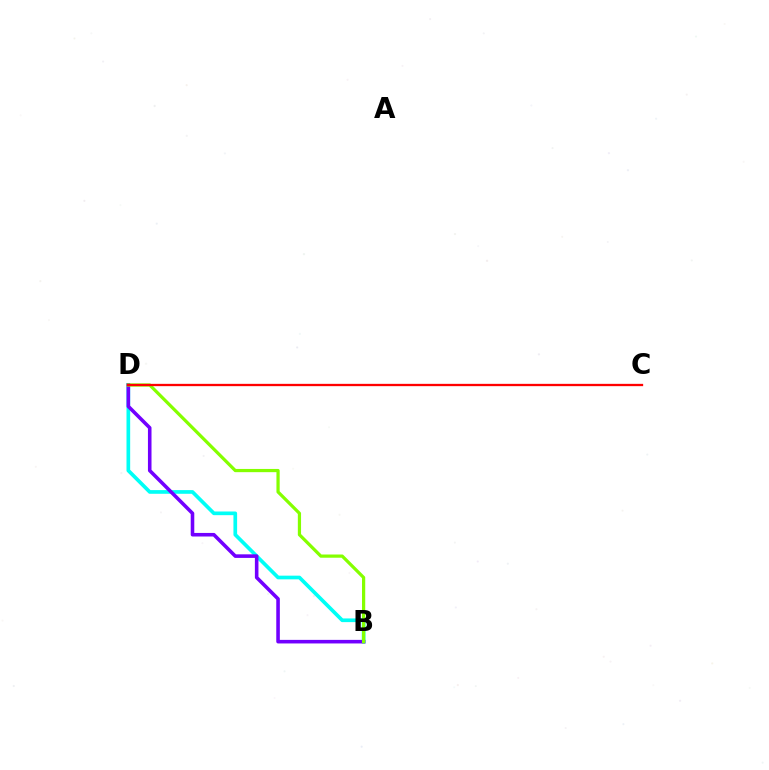{('B', 'D'): [{'color': '#00fff6', 'line_style': 'solid', 'thickness': 2.65}, {'color': '#7200ff', 'line_style': 'solid', 'thickness': 2.57}, {'color': '#84ff00', 'line_style': 'solid', 'thickness': 2.32}], ('C', 'D'): [{'color': '#ff0000', 'line_style': 'solid', 'thickness': 1.66}]}